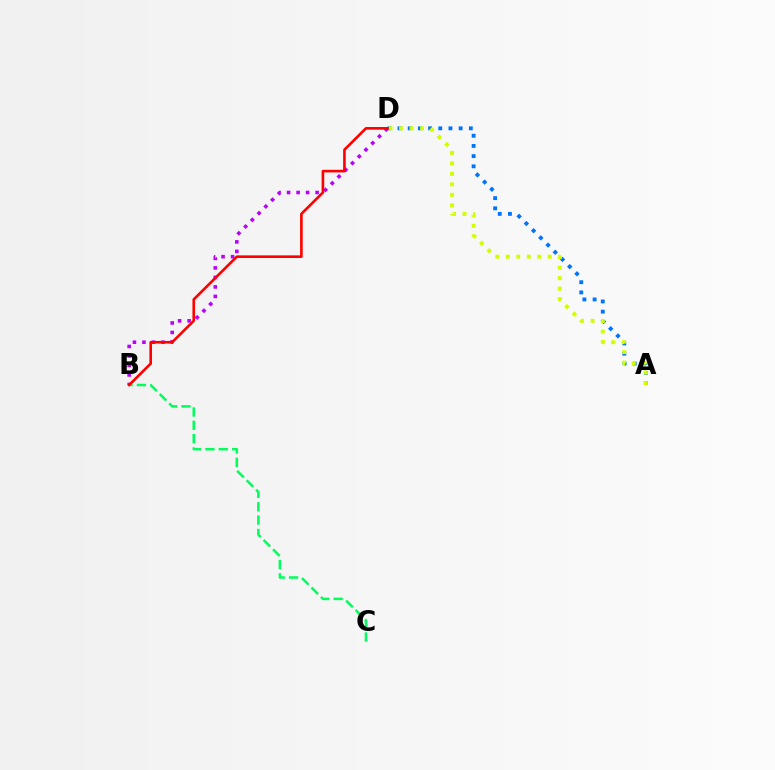{('A', 'D'): [{'color': '#0074ff', 'line_style': 'dotted', 'thickness': 2.77}, {'color': '#d1ff00', 'line_style': 'dotted', 'thickness': 2.85}], ('B', 'D'): [{'color': '#b900ff', 'line_style': 'dotted', 'thickness': 2.58}, {'color': '#ff0000', 'line_style': 'solid', 'thickness': 1.89}], ('B', 'C'): [{'color': '#00ff5c', 'line_style': 'dashed', 'thickness': 1.81}]}